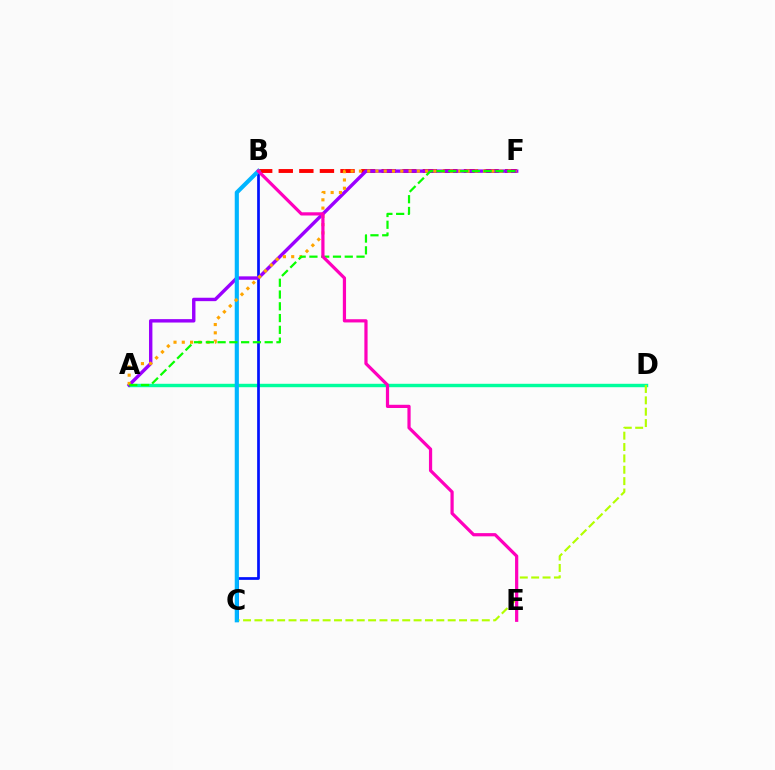{('B', 'F'): [{'color': '#ff0000', 'line_style': 'dashed', 'thickness': 2.8}], ('A', 'D'): [{'color': '#00ff9d', 'line_style': 'solid', 'thickness': 2.46}], ('B', 'C'): [{'color': '#0010ff', 'line_style': 'solid', 'thickness': 1.95}, {'color': '#00b5ff', 'line_style': 'solid', 'thickness': 2.98}], ('A', 'F'): [{'color': '#9b00ff', 'line_style': 'solid', 'thickness': 2.45}, {'color': '#ffa500', 'line_style': 'dotted', 'thickness': 2.25}, {'color': '#08ff00', 'line_style': 'dashed', 'thickness': 1.6}], ('C', 'D'): [{'color': '#b3ff00', 'line_style': 'dashed', 'thickness': 1.54}], ('B', 'E'): [{'color': '#ff00bd', 'line_style': 'solid', 'thickness': 2.31}]}